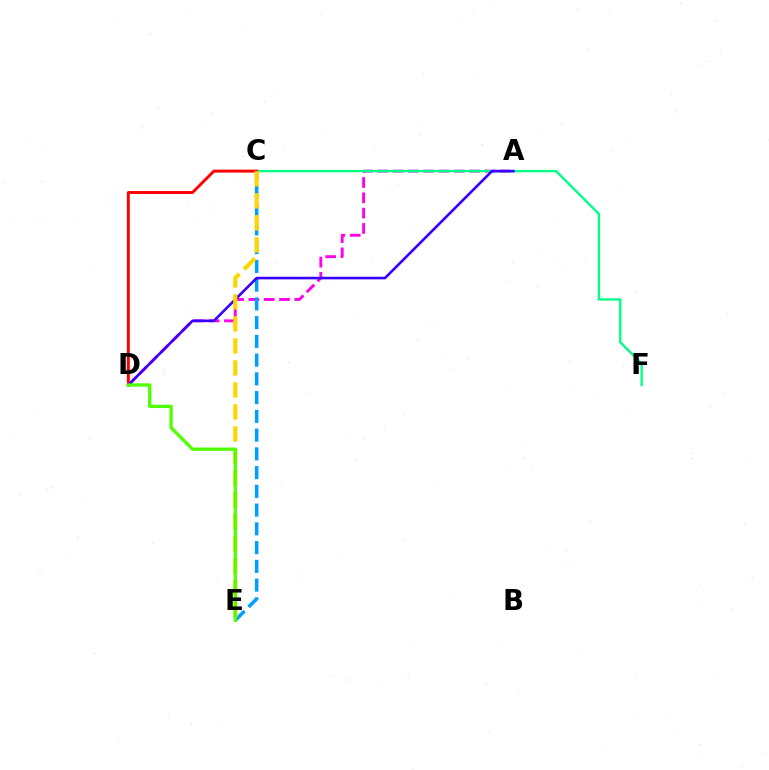{('A', 'D'): [{'color': '#ff00ed', 'line_style': 'dashed', 'thickness': 2.08}, {'color': '#3700ff', 'line_style': 'solid', 'thickness': 1.89}], ('C', 'E'): [{'color': '#009eff', 'line_style': 'dashed', 'thickness': 2.55}, {'color': '#ffd500', 'line_style': 'dashed', 'thickness': 2.99}], ('C', 'F'): [{'color': '#00ff86', 'line_style': 'solid', 'thickness': 1.7}], ('C', 'D'): [{'color': '#ff0000', 'line_style': 'solid', 'thickness': 2.11}], ('D', 'E'): [{'color': '#4fff00', 'line_style': 'solid', 'thickness': 2.37}]}